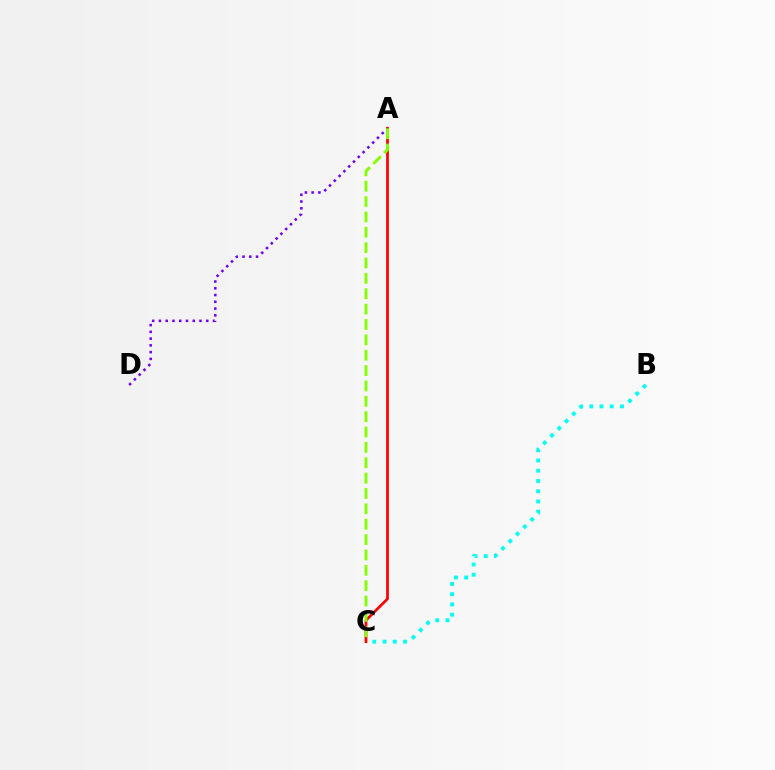{('A', 'D'): [{'color': '#7200ff', 'line_style': 'dotted', 'thickness': 1.84}], ('A', 'C'): [{'color': '#ff0000', 'line_style': 'solid', 'thickness': 1.96}, {'color': '#84ff00', 'line_style': 'dashed', 'thickness': 2.09}], ('B', 'C'): [{'color': '#00fff6', 'line_style': 'dotted', 'thickness': 2.78}]}